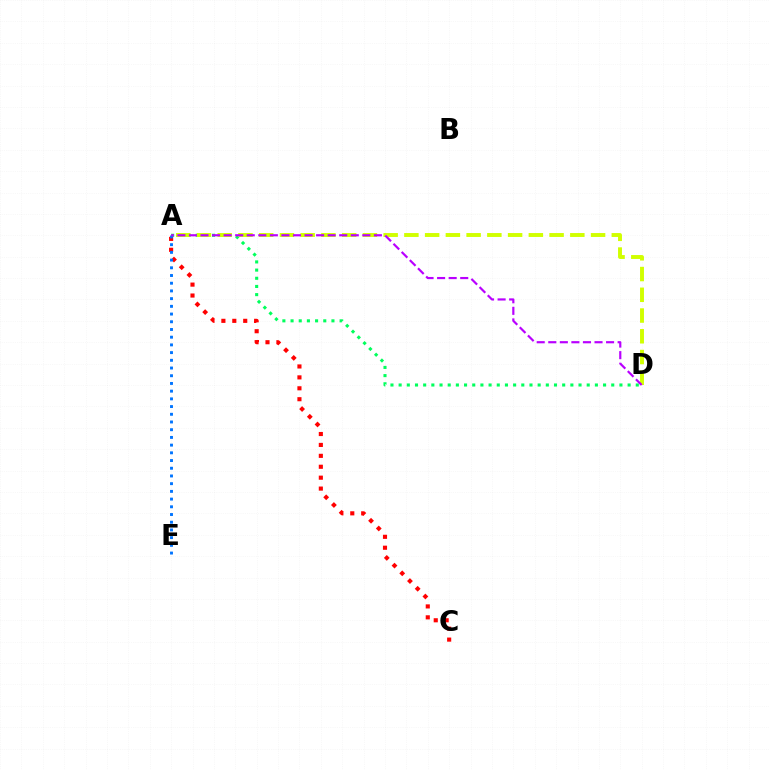{('A', 'C'): [{'color': '#ff0000', 'line_style': 'dotted', 'thickness': 2.97}], ('A', 'D'): [{'color': '#00ff5c', 'line_style': 'dotted', 'thickness': 2.22}, {'color': '#d1ff00', 'line_style': 'dashed', 'thickness': 2.82}, {'color': '#b900ff', 'line_style': 'dashed', 'thickness': 1.57}], ('A', 'E'): [{'color': '#0074ff', 'line_style': 'dotted', 'thickness': 2.09}]}